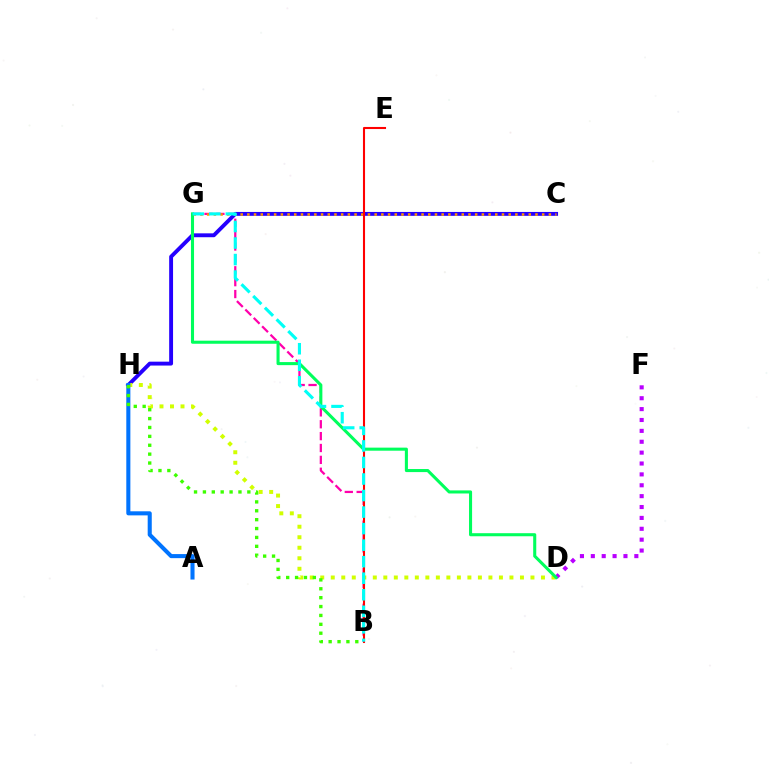{('C', 'H'): [{'color': '#2500ff', 'line_style': 'solid', 'thickness': 2.8}], ('D', 'H'): [{'color': '#d1ff00', 'line_style': 'dotted', 'thickness': 2.86}], ('D', 'F'): [{'color': '#b900ff', 'line_style': 'dotted', 'thickness': 2.96}], ('A', 'H'): [{'color': '#0074ff', 'line_style': 'solid', 'thickness': 2.93}], ('B', 'G'): [{'color': '#ff00ac', 'line_style': 'dashed', 'thickness': 1.61}, {'color': '#00fff6', 'line_style': 'dashed', 'thickness': 2.25}], ('C', 'G'): [{'color': '#ff9400', 'line_style': 'dotted', 'thickness': 1.82}], ('D', 'G'): [{'color': '#00ff5c', 'line_style': 'solid', 'thickness': 2.21}], ('B', 'E'): [{'color': '#ff0000', 'line_style': 'solid', 'thickness': 1.5}], ('B', 'H'): [{'color': '#3dff00', 'line_style': 'dotted', 'thickness': 2.41}]}